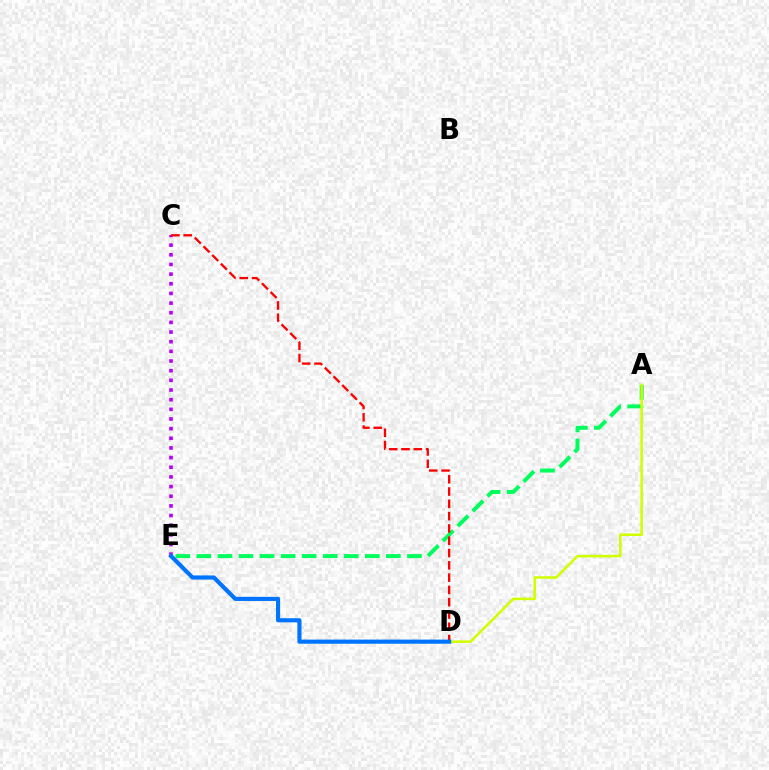{('A', 'E'): [{'color': '#00ff5c', 'line_style': 'dashed', 'thickness': 2.86}], ('C', 'E'): [{'color': '#b900ff', 'line_style': 'dotted', 'thickness': 2.62}], ('A', 'D'): [{'color': '#d1ff00', 'line_style': 'solid', 'thickness': 1.85}], ('C', 'D'): [{'color': '#ff0000', 'line_style': 'dashed', 'thickness': 1.67}], ('D', 'E'): [{'color': '#0074ff', 'line_style': 'solid', 'thickness': 2.98}]}